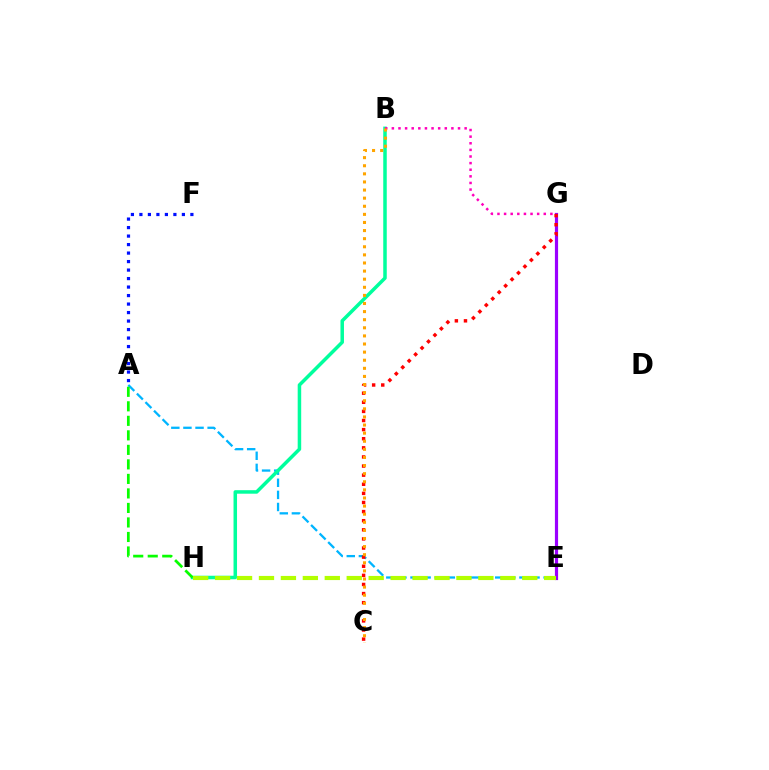{('A', 'E'): [{'color': '#00b5ff', 'line_style': 'dashed', 'thickness': 1.64}], ('E', 'G'): [{'color': '#9b00ff', 'line_style': 'solid', 'thickness': 2.29}], ('A', 'F'): [{'color': '#0010ff', 'line_style': 'dotted', 'thickness': 2.31}], ('B', 'H'): [{'color': '#00ff9d', 'line_style': 'solid', 'thickness': 2.53}], ('C', 'G'): [{'color': '#ff0000', 'line_style': 'dotted', 'thickness': 2.47}], ('A', 'H'): [{'color': '#08ff00', 'line_style': 'dashed', 'thickness': 1.97}], ('B', 'G'): [{'color': '#ff00bd', 'line_style': 'dotted', 'thickness': 1.8}], ('B', 'C'): [{'color': '#ffa500', 'line_style': 'dotted', 'thickness': 2.2}], ('E', 'H'): [{'color': '#b3ff00', 'line_style': 'dashed', 'thickness': 2.98}]}